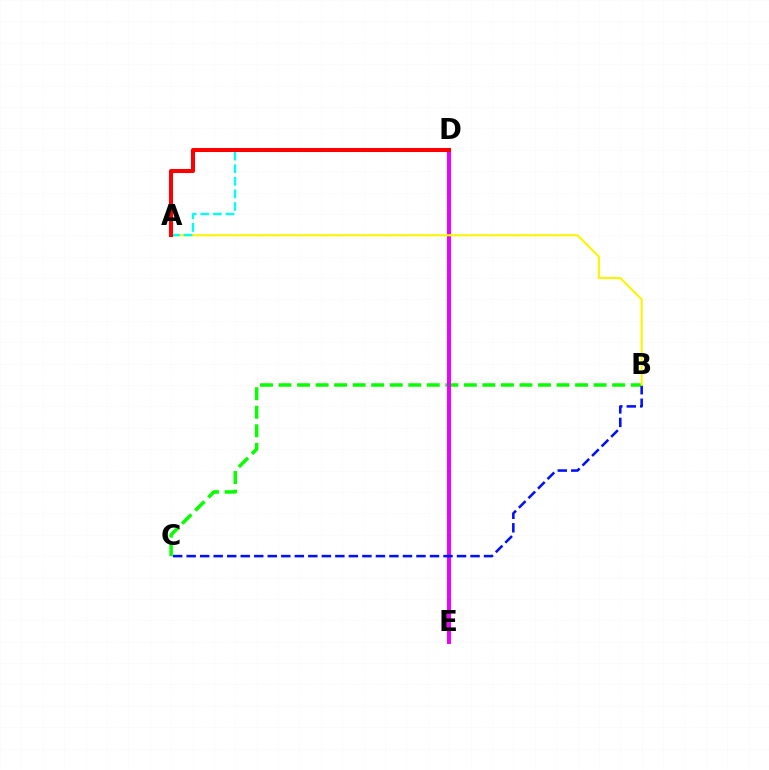{('B', 'C'): [{'color': '#08ff00', 'line_style': 'dashed', 'thickness': 2.52}, {'color': '#0010ff', 'line_style': 'dashed', 'thickness': 1.84}], ('D', 'E'): [{'color': '#ee00ff', 'line_style': 'solid', 'thickness': 2.85}], ('A', 'B'): [{'color': '#fcf500', 'line_style': 'solid', 'thickness': 1.51}], ('A', 'D'): [{'color': '#00fff6', 'line_style': 'dashed', 'thickness': 1.71}, {'color': '#ff0000', 'line_style': 'solid', 'thickness': 2.91}]}